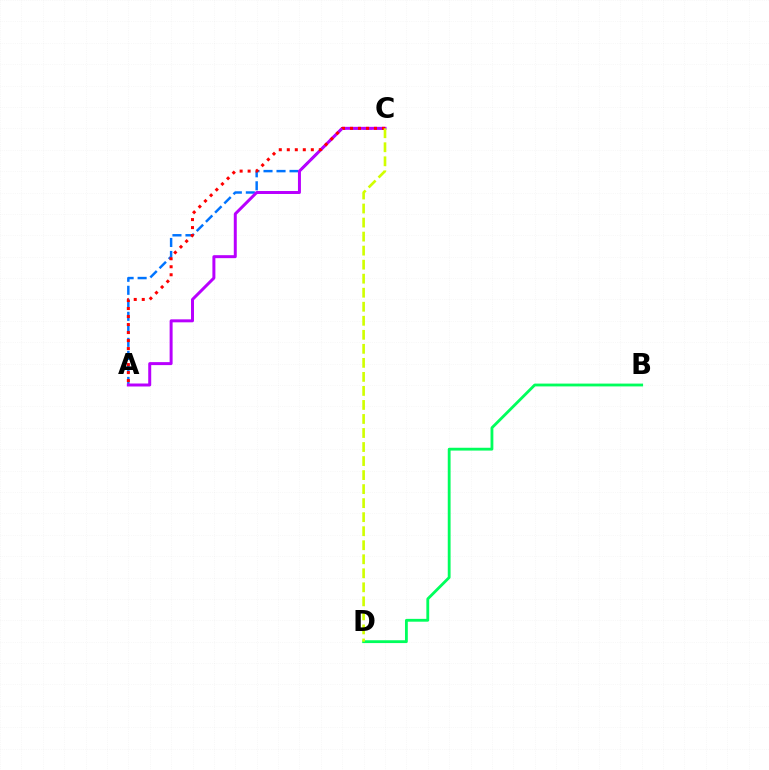{('A', 'C'): [{'color': '#0074ff', 'line_style': 'dashed', 'thickness': 1.77}, {'color': '#b900ff', 'line_style': 'solid', 'thickness': 2.15}, {'color': '#ff0000', 'line_style': 'dotted', 'thickness': 2.17}], ('B', 'D'): [{'color': '#00ff5c', 'line_style': 'solid', 'thickness': 2.03}], ('C', 'D'): [{'color': '#d1ff00', 'line_style': 'dashed', 'thickness': 1.91}]}